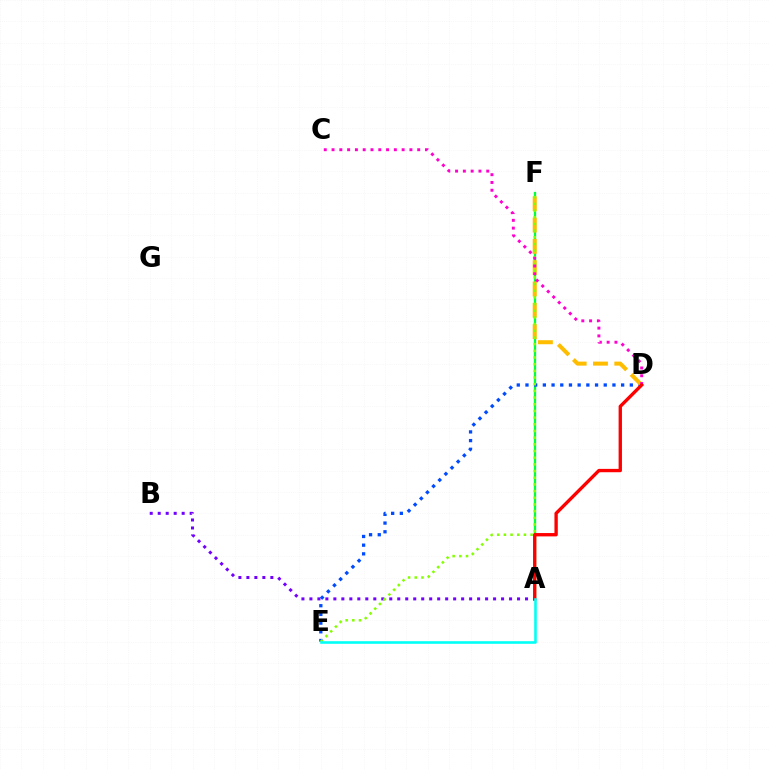{('A', 'B'): [{'color': '#7200ff', 'line_style': 'dotted', 'thickness': 2.17}], ('A', 'F'): [{'color': '#00ff39', 'line_style': 'solid', 'thickness': 1.65}], ('D', 'E'): [{'color': '#004bff', 'line_style': 'dotted', 'thickness': 2.36}], ('D', 'F'): [{'color': '#ffbd00', 'line_style': 'dashed', 'thickness': 2.89}], ('E', 'F'): [{'color': '#84ff00', 'line_style': 'dotted', 'thickness': 1.81}], ('C', 'D'): [{'color': '#ff00cf', 'line_style': 'dotted', 'thickness': 2.12}], ('A', 'D'): [{'color': '#ff0000', 'line_style': 'solid', 'thickness': 2.41}], ('A', 'E'): [{'color': '#00fff6', 'line_style': 'solid', 'thickness': 1.87}]}